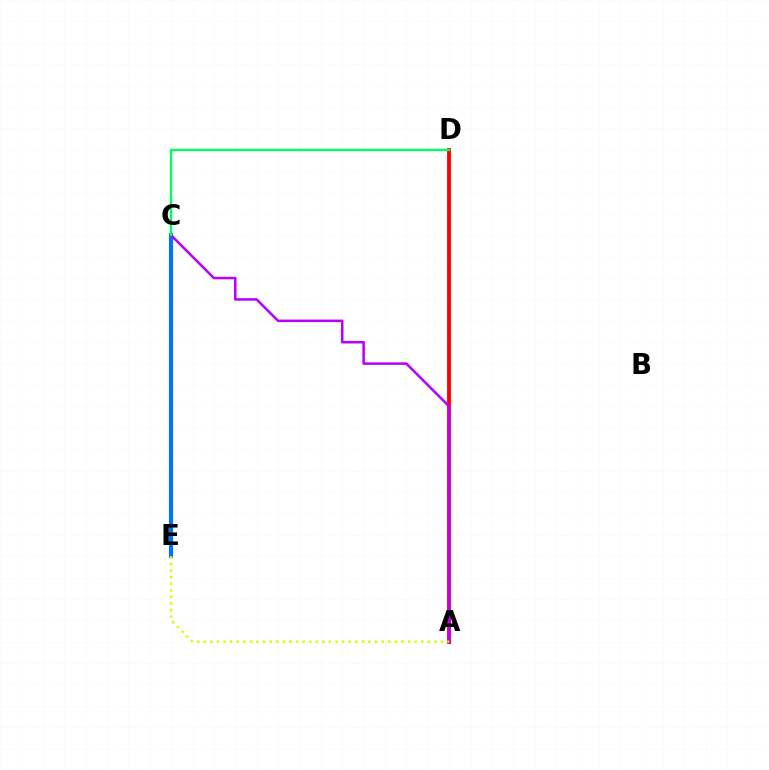{('C', 'E'): [{'color': '#0074ff', 'line_style': 'solid', 'thickness': 2.97}], ('A', 'D'): [{'color': '#ff0000', 'line_style': 'solid', 'thickness': 2.77}], ('A', 'C'): [{'color': '#b900ff', 'line_style': 'solid', 'thickness': 1.82}], ('C', 'D'): [{'color': '#00ff5c', 'line_style': 'solid', 'thickness': 1.71}], ('A', 'E'): [{'color': '#d1ff00', 'line_style': 'dotted', 'thickness': 1.79}]}